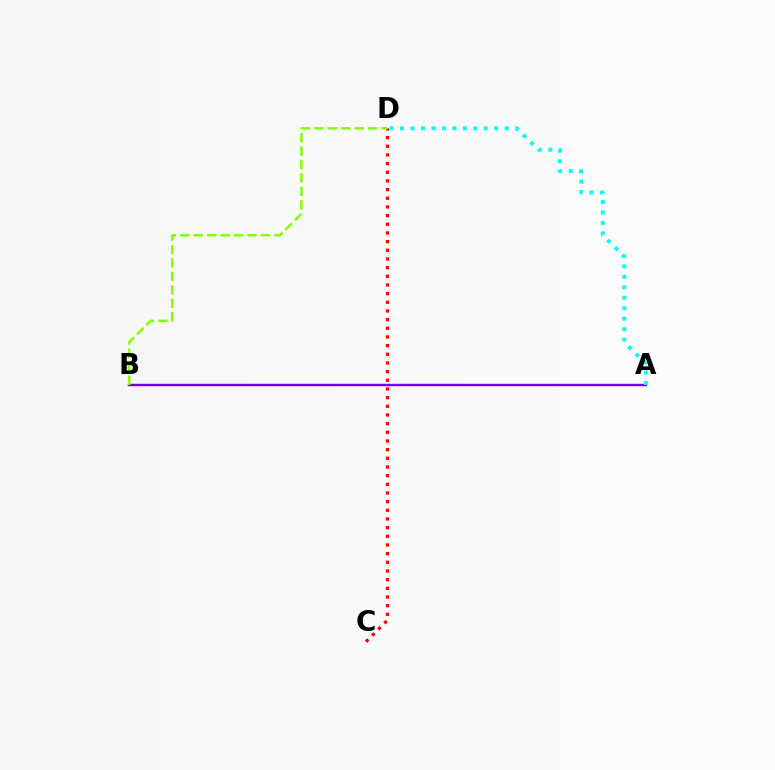{('C', 'D'): [{'color': '#ff0000', 'line_style': 'dotted', 'thickness': 2.36}], ('A', 'B'): [{'color': '#7200ff', 'line_style': 'solid', 'thickness': 1.74}], ('B', 'D'): [{'color': '#84ff00', 'line_style': 'dashed', 'thickness': 1.83}], ('A', 'D'): [{'color': '#00fff6', 'line_style': 'dotted', 'thickness': 2.85}]}